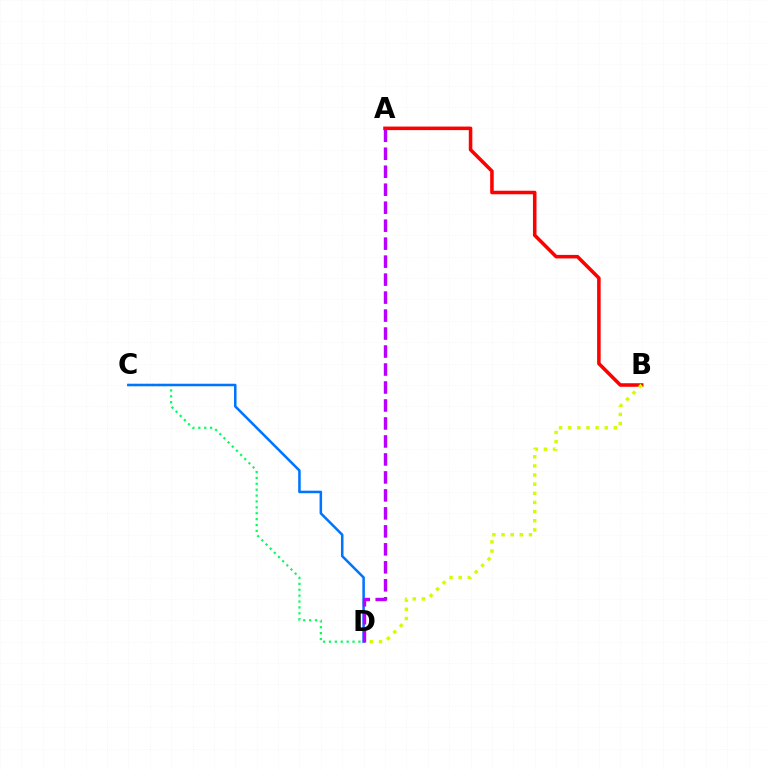{('C', 'D'): [{'color': '#00ff5c', 'line_style': 'dotted', 'thickness': 1.6}, {'color': '#0074ff', 'line_style': 'solid', 'thickness': 1.82}], ('A', 'B'): [{'color': '#ff0000', 'line_style': 'solid', 'thickness': 2.55}], ('B', 'D'): [{'color': '#d1ff00', 'line_style': 'dotted', 'thickness': 2.48}], ('A', 'D'): [{'color': '#b900ff', 'line_style': 'dashed', 'thickness': 2.44}]}